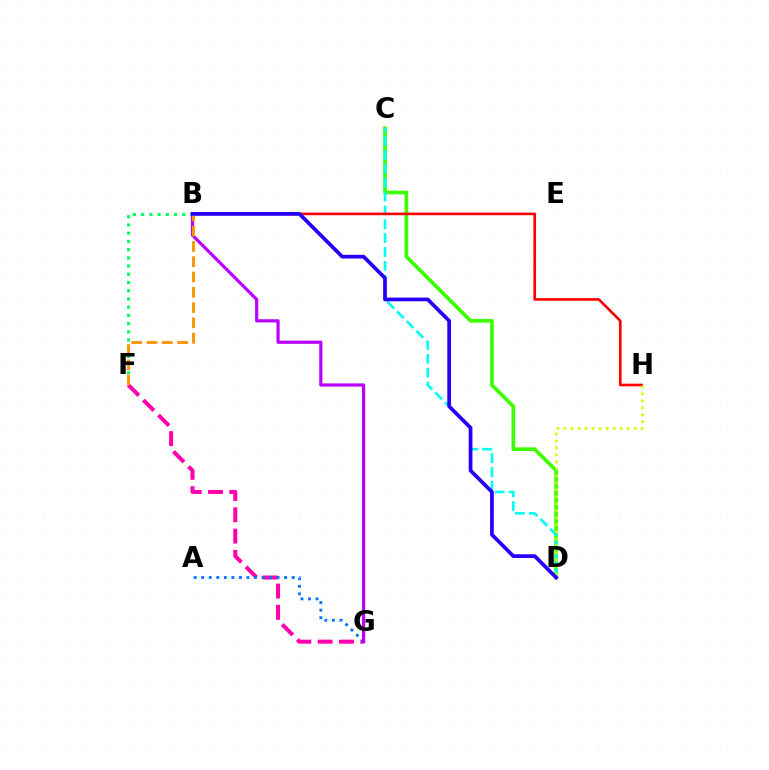{('F', 'G'): [{'color': '#ff00ac', 'line_style': 'dashed', 'thickness': 2.89}], ('A', 'G'): [{'color': '#0074ff', 'line_style': 'dotted', 'thickness': 2.05}], ('C', 'D'): [{'color': '#3dff00', 'line_style': 'solid', 'thickness': 2.66}, {'color': '#00fff6', 'line_style': 'dashed', 'thickness': 1.88}], ('B', 'F'): [{'color': '#00ff5c', 'line_style': 'dotted', 'thickness': 2.23}, {'color': '#ff9400', 'line_style': 'dashed', 'thickness': 2.08}], ('B', 'H'): [{'color': '#ff0000', 'line_style': 'solid', 'thickness': 1.9}], ('D', 'H'): [{'color': '#d1ff00', 'line_style': 'dotted', 'thickness': 1.9}], ('B', 'G'): [{'color': '#b900ff', 'line_style': 'solid', 'thickness': 2.3}], ('B', 'D'): [{'color': '#2500ff', 'line_style': 'solid', 'thickness': 2.69}]}